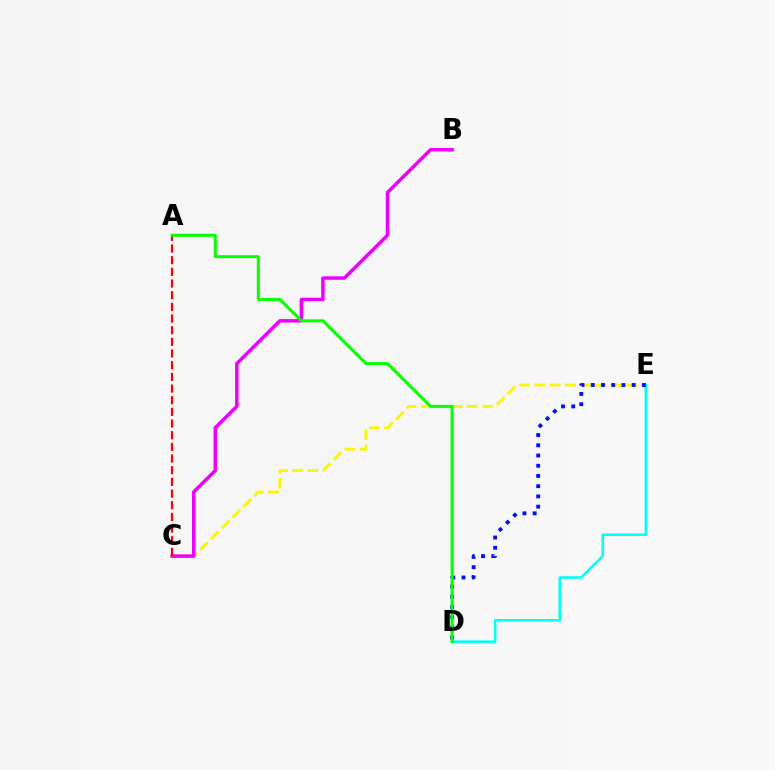{('D', 'E'): [{'color': '#00fff6', 'line_style': 'solid', 'thickness': 1.85}, {'color': '#0010ff', 'line_style': 'dotted', 'thickness': 2.78}], ('C', 'E'): [{'color': '#fcf500', 'line_style': 'dashed', 'thickness': 2.07}], ('B', 'C'): [{'color': '#ee00ff', 'line_style': 'solid', 'thickness': 2.51}], ('A', 'C'): [{'color': '#ff0000', 'line_style': 'dashed', 'thickness': 1.59}], ('A', 'D'): [{'color': '#08ff00', 'line_style': 'solid', 'thickness': 2.18}]}